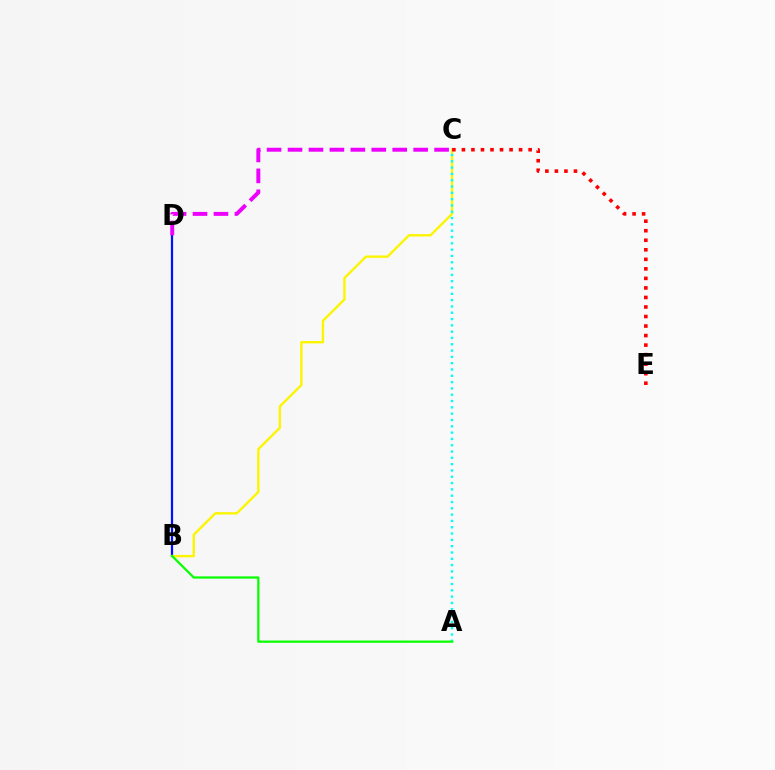{('B', 'D'): [{'color': '#0010ff', 'line_style': 'solid', 'thickness': 1.62}], ('B', 'C'): [{'color': '#fcf500', 'line_style': 'solid', 'thickness': 1.71}], ('A', 'C'): [{'color': '#00fff6', 'line_style': 'dotted', 'thickness': 1.71}], ('C', 'E'): [{'color': '#ff0000', 'line_style': 'dotted', 'thickness': 2.59}], ('A', 'B'): [{'color': '#08ff00', 'line_style': 'solid', 'thickness': 1.62}], ('C', 'D'): [{'color': '#ee00ff', 'line_style': 'dashed', 'thickness': 2.84}]}